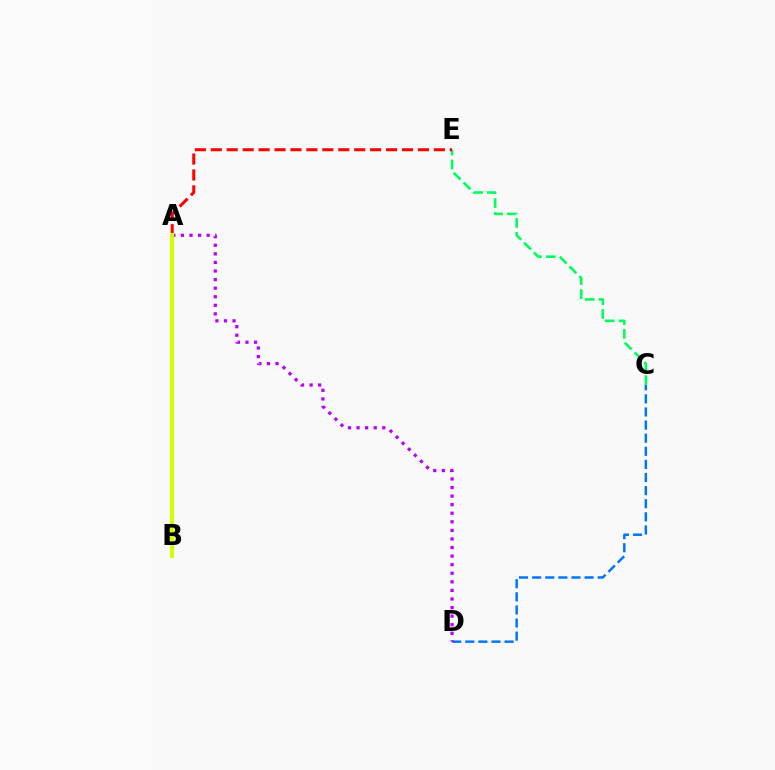{('C', 'E'): [{'color': '#00ff5c', 'line_style': 'dashed', 'thickness': 1.88}], ('C', 'D'): [{'color': '#0074ff', 'line_style': 'dashed', 'thickness': 1.78}], ('A', 'D'): [{'color': '#b900ff', 'line_style': 'dotted', 'thickness': 2.33}], ('A', 'E'): [{'color': '#ff0000', 'line_style': 'dashed', 'thickness': 2.16}], ('A', 'B'): [{'color': '#d1ff00', 'line_style': 'solid', 'thickness': 2.95}]}